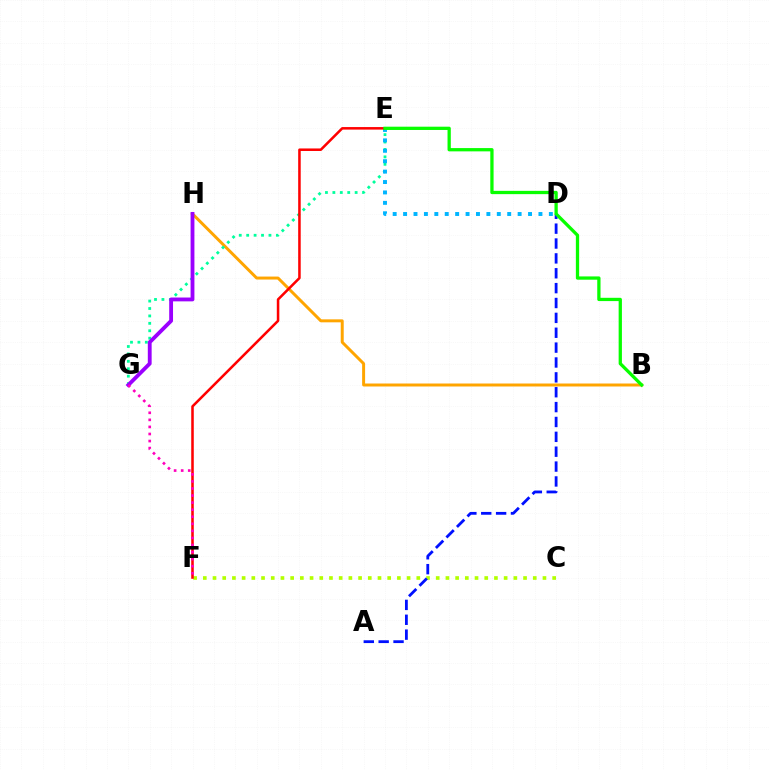{('B', 'H'): [{'color': '#ffa500', 'line_style': 'solid', 'thickness': 2.14}], ('E', 'G'): [{'color': '#00ff9d', 'line_style': 'dotted', 'thickness': 2.02}], ('D', 'E'): [{'color': '#00b5ff', 'line_style': 'dotted', 'thickness': 2.83}], ('C', 'F'): [{'color': '#b3ff00', 'line_style': 'dotted', 'thickness': 2.64}], ('A', 'D'): [{'color': '#0010ff', 'line_style': 'dashed', 'thickness': 2.02}], ('E', 'F'): [{'color': '#ff0000', 'line_style': 'solid', 'thickness': 1.83}], ('B', 'E'): [{'color': '#08ff00', 'line_style': 'solid', 'thickness': 2.36}], ('G', 'H'): [{'color': '#9b00ff', 'line_style': 'solid', 'thickness': 2.76}], ('F', 'G'): [{'color': '#ff00bd', 'line_style': 'dotted', 'thickness': 1.92}]}